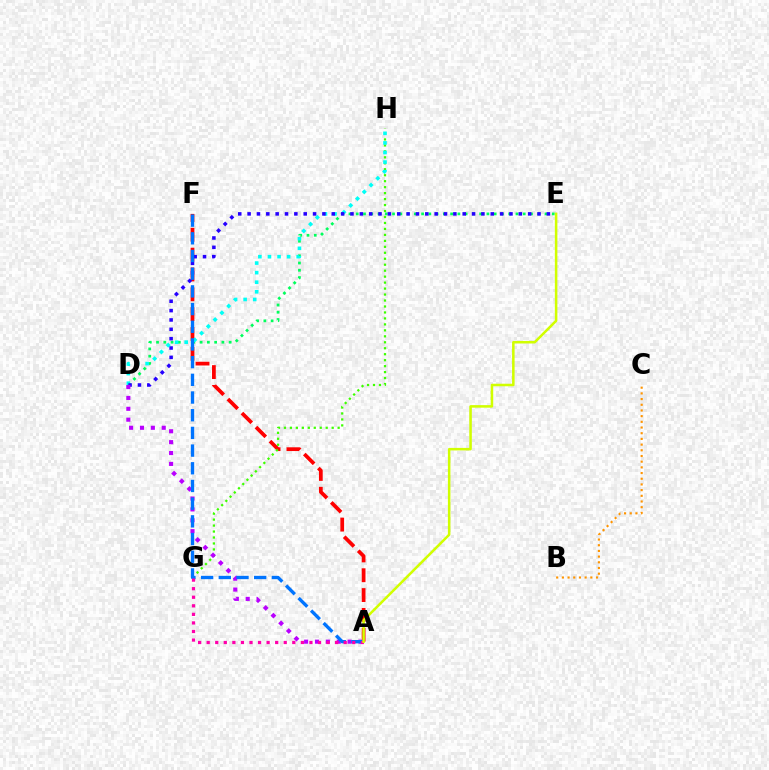{('A', 'F'): [{'color': '#ff0000', 'line_style': 'dashed', 'thickness': 2.69}, {'color': '#0074ff', 'line_style': 'dashed', 'thickness': 2.4}], ('G', 'H'): [{'color': '#3dff00', 'line_style': 'dotted', 'thickness': 1.62}], ('D', 'E'): [{'color': '#00ff5c', 'line_style': 'dotted', 'thickness': 1.97}, {'color': '#2500ff', 'line_style': 'dotted', 'thickness': 2.54}], ('B', 'C'): [{'color': '#ff9400', 'line_style': 'dotted', 'thickness': 1.55}], ('D', 'H'): [{'color': '#00fff6', 'line_style': 'dotted', 'thickness': 2.6}], ('A', 'D'): [{'color': '#b900ff', 'line_style': 'dotted', 'thickness': 2.95}], ('A', 'G'): [{'color': '#ff00ac', 'line_style': 'dotted', 'thickness': 2.33}], ('A', 'E'): [{'color': '#d1ff00', 'line_style': 'solid', 'thickness': 1.83}]}